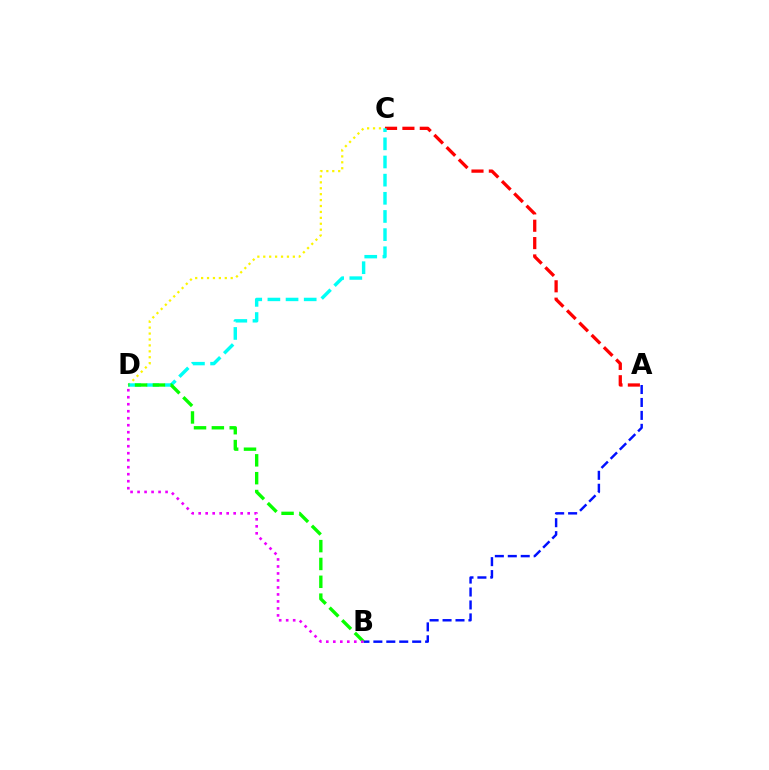{('A', 'C'): [{'color': '#ff0000', 'line_style': 'dashed', 'thickness': 2.36}], ('A', 'B'): [{'color': '#0010ff', 'line_style': 'dashed', 'thickness': 1.76}], ('C', 'D'): [{'color': '#fcf500', 'line_style': 'dotted', 'thickness': 1.61}, {'color': '#00fff6', 'line_style': 'dashed', 'thickness': 2.47}], ('B', 'D'): [{'color': '#08ff00', 'line_style': 'dashed', 'thickness': 2.42}, {'color': '#ee00ff', 'line_style': 'dotted', 'thickness': 1.9}]}